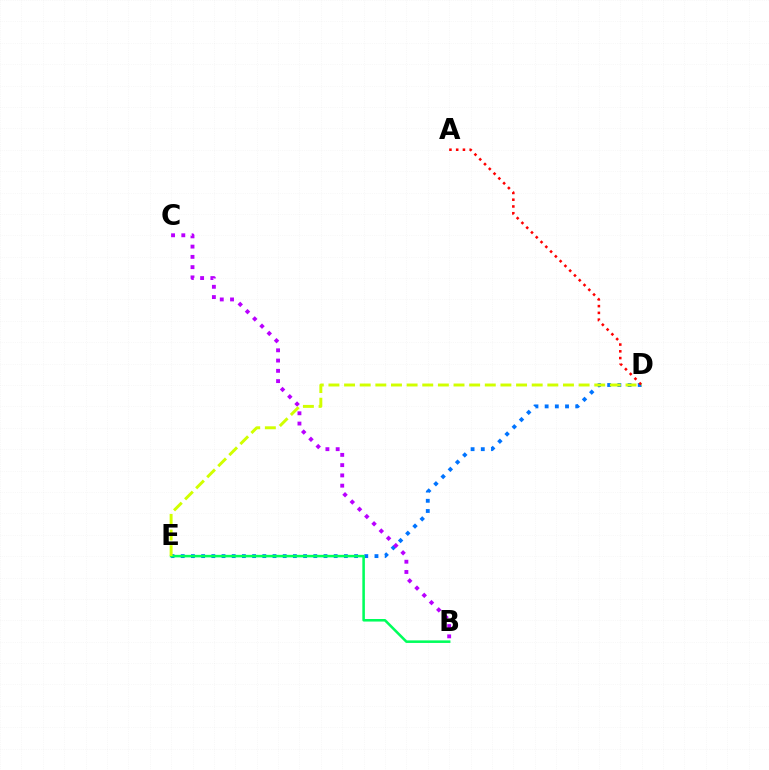{('D', 'E'): [{'color': '#0074ff', 'line_style': 'dotted', 'thickness': 2.77}, {'color': '#d1ff00', 'line_style': 'dashed', 'thickness': 2.12}], ('B', 'E'): [{'color': '#00ff5c', 'line_style': 'solid', 'thickness': 1.84}], ('A', 'D'): [{'color': '#ff0000', 'line_style': 'dotted', 'thickness': 1.84}], ('B', 'C'): [{'color': '#b900ff', 'line_style': 'dotted', 'thickness': 2.79}]}